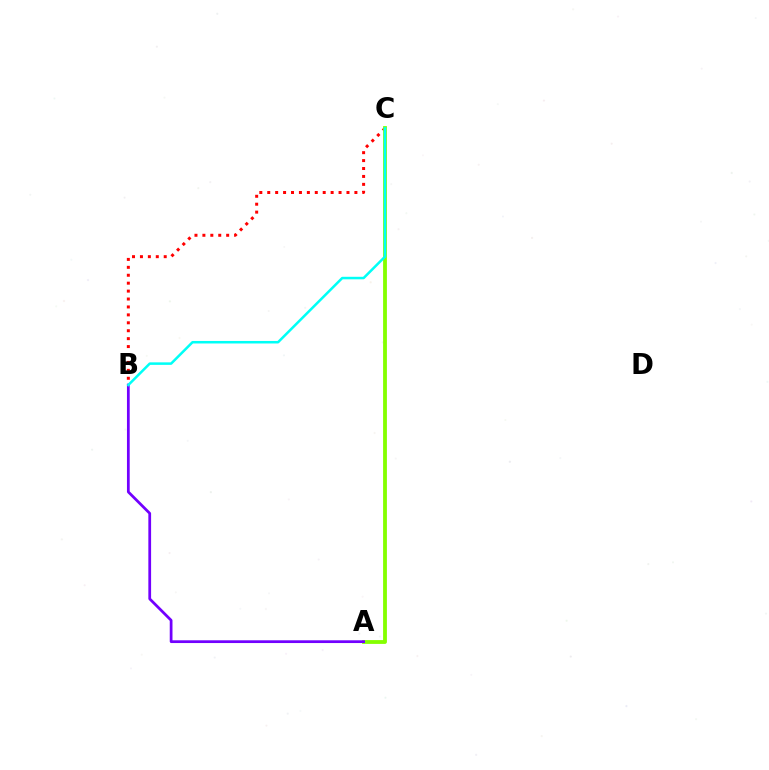{('B', 'C'): [{'color': '#ff0000', 'line_style': 'dotted', 'thickness': 2.15}, {'color': '#00fff6', 'line_style': 'solid', 'thickness': 1.81}], ('A', 'C'): [{'color': '#84ff00', 'line_style': 'solid', 'thickness': 2.75}], ('A', 'B'): [{'color': '#7200ff', 'line_style': 'solid', 'thickness': 1.98}]}